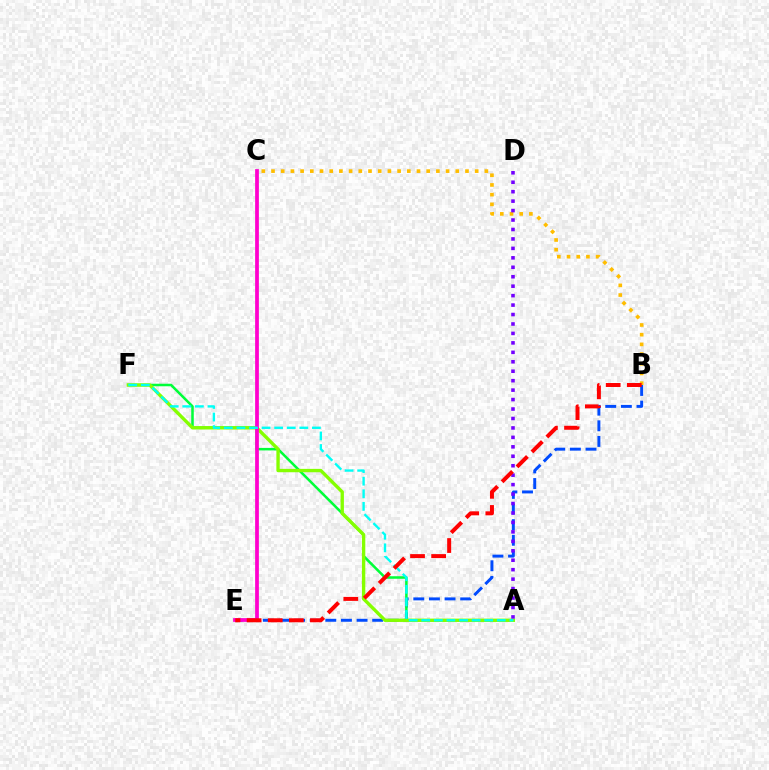{('B', 'E'): [{'color': '#004bff', 'line_style': 'dashed', 'thickness': 2.12}, {'color': '#ff0000', 'line_style': 'dashed', 'thickness': 2.87}], ('A', 'F'): [{'color': '#00ff39', 'line_style': 'solid', 'thickness': 1.83}, {'color': '#84ff00', 'line_style': 'solid', 'thickness': 2.42}, {'color': '#00fff6', 'line_style': 'dashed', 'thickness': 1.71}], ('C', 'E'): [{'color': '#ff00cf', 'line_style': 'solid', 'thickness': 2.69}], ('B', 'C'): [{'color': '#ffbd00', 'line_style': 'dotted', 'thickness': 2.64}], ('A', 'D'): [{'color': '#7200ff', 'line_style': 'dotted', 'thickness': 2.57}]}